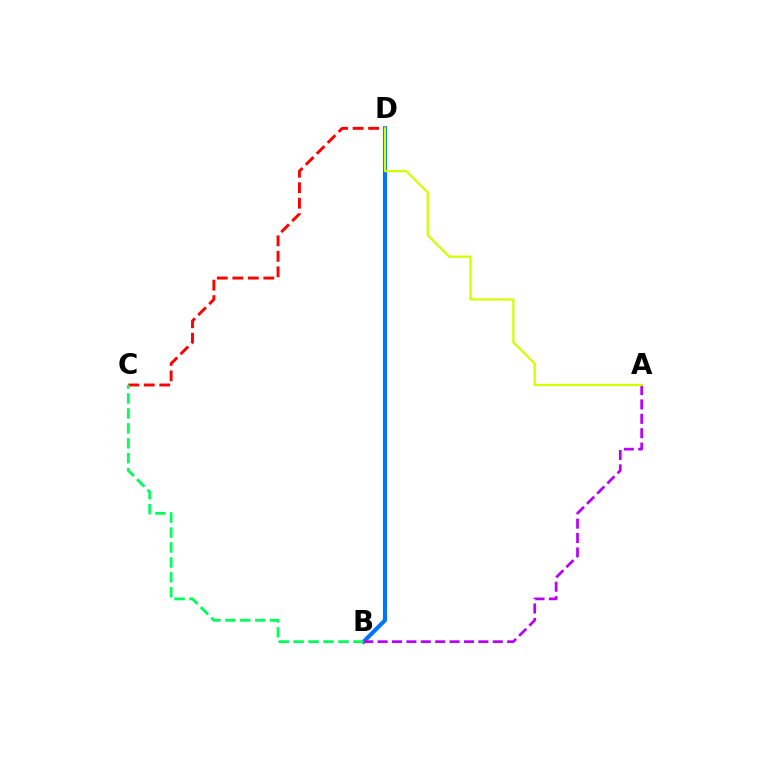{('B', 'D'): [{'color': '#0074ff', 'line_style': 'solid', 'thickness': 2.97}], ('C', 'D'): [{'color': '#ff0000', 'line_style': 'dashed', 'thickness': 2.11}], ('A', 'B'): [{'color': '#b900ff', 'line_style': 'dashed', 'thickness': 1.96}], ('B', 'C'): [{'color': '#00ff5c', 'line_style': 'dashed', 'thickness': 2.03}], ('A', 'D'): [{'color': '#d1ff00', 'line_style': 'solid', 'thickness': 1.63}]}